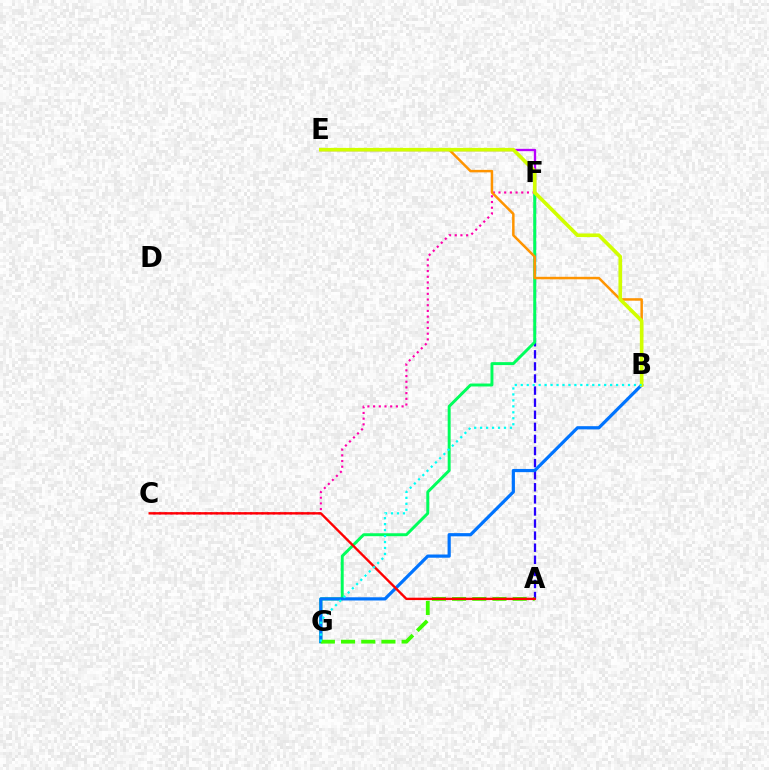{('A', 'F'): [{'color': '#2500ff', 'line_style': 'dashed', 'thickness': 1.64}], ('E', 'F'): [{'color': '#b900ff', 'line_style': 'solid', 'thickness': 1.67}], ('F', 'G'): [{'color': '#00ff5c', 'line_style': 'solid', 'thickness': 2.12}], ('C', 'F'): [{'color': '#ff00ac', 'line_style': 'dotted', 'thickness': 1.55}], ('B', 'G'): [{'color': '#0074ff', 'line_style': 'solid', 'thickness': 2.31}, {'color': '#00fff6', 'line_style': 'dotted', 'thickness': 1.62}], ('A', 'G'): [{'color': '#3dff00', 'line_style': 'dashed', 'thickness': 2.74}], ('A', 'C'): [{'color': '#ff0000', 'line_style': 'solid', 'thickness': 1.71}], ('B', 'E'): [{'color': '#ff9400', 'line_style': 'solid', 'thickness': 1.79}, {'color': '#d1ff00', 'line_style': 'solid', 'thickness': 2.62}]}